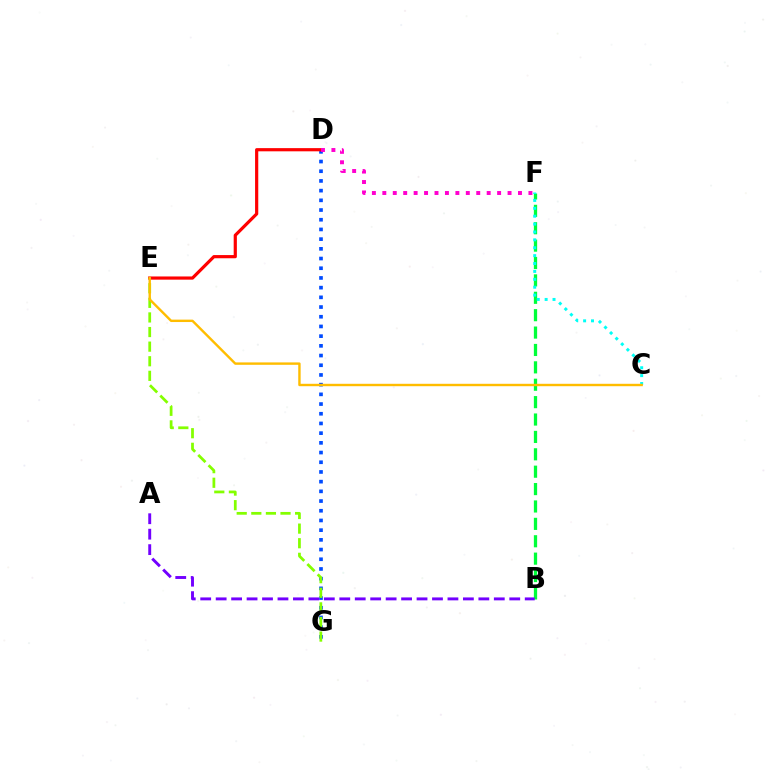{('B', 'F'): [{'color': '#00ff39', 'line_style': 'dashed', 'thickness': 2.36}], ('D', 'G'): [{'color': '#004bff', 'line_style': 'dotted', 'thickness': 2.64}], ('D', 'E'): [{'color': '#ff0000', 'line_style': 'solid', 'thickness': 2.3}], ('C', 'F'): [{'color': '#00fff6', 'line_style': 'dotted', 'thickness': 2.14}], ('D', 'F'): [{'color': '#ff00cf', 'line_style': 'dotted', 'thickness': 2.84}], ('A', 'B'): [{'color': '#7200ff', 'line_style': 'dashed', 'thickness': 2.1}], ('E', 'G'): [{'color': '#84ff00', 'line_style': 'dashed', 'thickness': 1.98}], ('C', 'E'): [{'color': '#ffbd00', 'line_style': 'solid', 'thickness': 1.73}]}